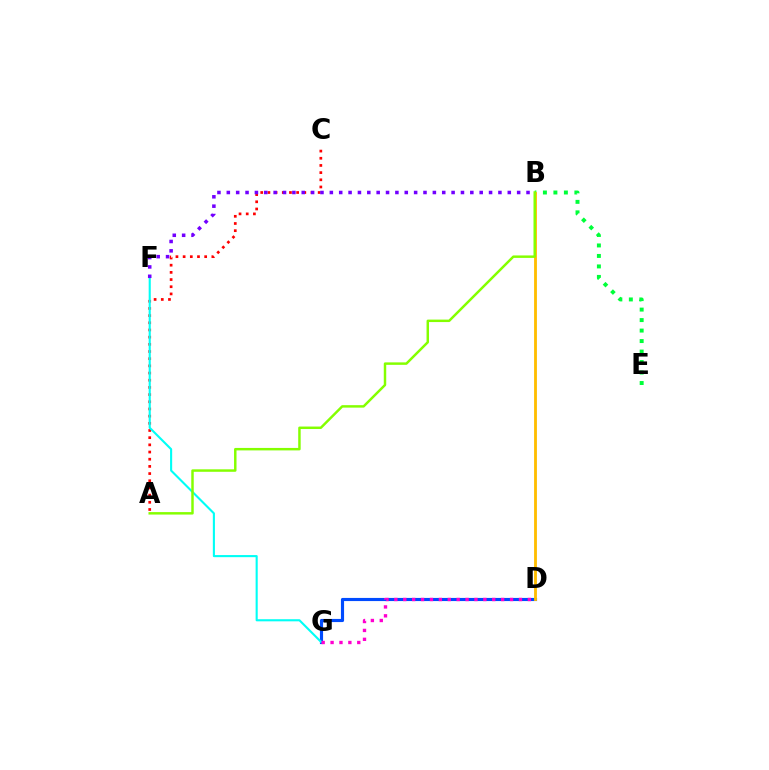{('B', 'E'): [{'color': '#00ff39', 'line_style': 'dotted', 'thickness': 2.85}], ('D', 'G'): [{'color': '#004bff', 'line_style': 'solid', 'thickness': 2.26}, {'color': '#ff00cf', 'line_style': 'dotted', 'thickness': 2.42}], ('A', 'C'): [{'color': '#ff0000', 'line_style': 'dotted', 'thickness': 1.95}], ('F', 'G'): [{'color': '#00fff6', 'line_style': 'solid', 'thickness': 1.52}], ('B', 'F'): [{'color': '#7200ff', 'line_style': 'dotted', 'thickness': 2.54}], ('B', 'D'): [{'color': '#ffbd00', 'line_style': 'solid', 'thickness': 2.04}], ('A', 'B'): [{'color': '#84ff00', 'line_style': 'solid', 'thickness': 1.78}]}